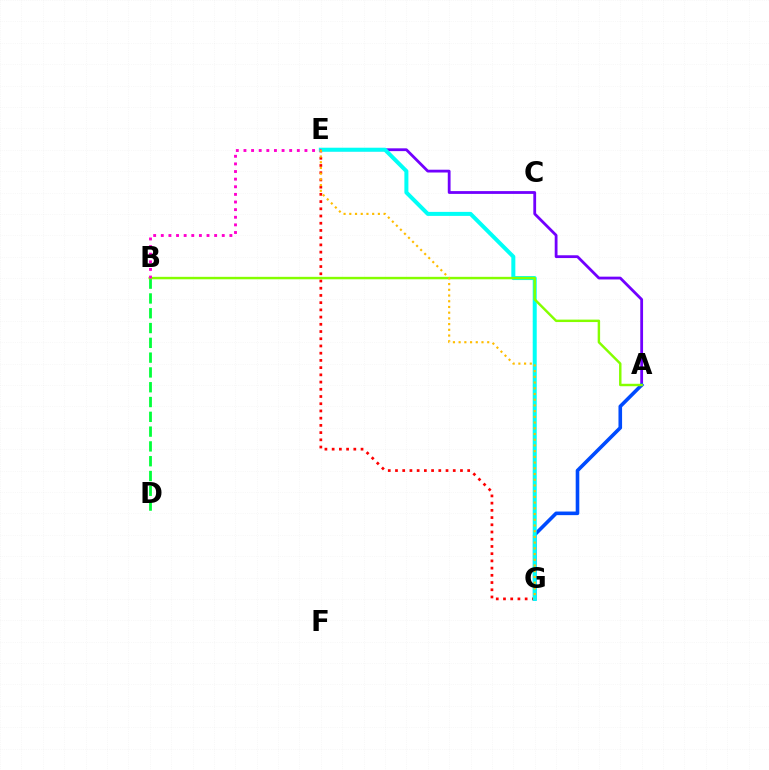{('A', 'E'): [{'color': '#7200ff', 'line_style': 'solid', 'thickness': 2.01}], ('A', 'G'): [{'color': '#004bff', 'line_style': 'solid', 'thickness': 2.6}], ('E', 'G'): [{'color': '#ff0000', 'line_style': 'dotted', 'thickness': 1.96}, {'color': '#00fff6', 'line_style': 'solid', 'thickness': 2.89}, {'color': '#ffbd00', 'line_style': 'dotted', 'thickness': 1.55}], ('B', 'D'): [{'color': '#00ff39', 'line_style': 'dashed', 'thickness': 2.01}], ('A', 'B'): [{'color': '#84ff00', 'line_style': 'solid', 'thickness': 1.76}], ('B', 'E'): [{'color': '#ff00cf', 'line_style': 'dotted', 'thickness': 2.07}]}